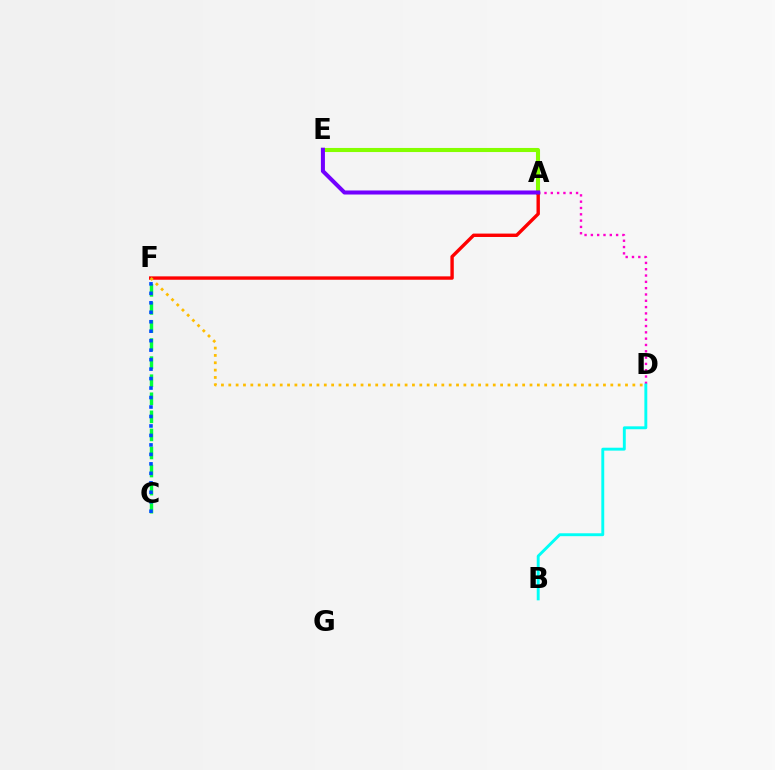{('A', 'D'): [{'color': '#ff00cf', 'line_style': 'dotted', 'thickness': 1.71}], ('A', 'E'): [{'color': '#84ff00', 'line_style': 'solid', 'thickness': 2.94}, {'color': '#7200ff', 'line_style': 'solid', 'thickness': 2.9}], ('A', 'F'): [{'color': '#ff0000', 'line_style': 'solid', 'thickness': 2.44}], ('D', 'F'): [{'color': '#ffbd00', 'line_style': 'dotted', 'thickness': 2.0}], ('B', 'D'): [{'color': '#00fff6', 'line_style': 'solid', 'thickness': 2.09}], ('C', 'F'): [{'color': '#00ff39', 'line_style': 'dashed', 'thickness': 2.45}, {'color': '#004bff', 'line_style': 'dotted', 'thickness': 2.57}]}